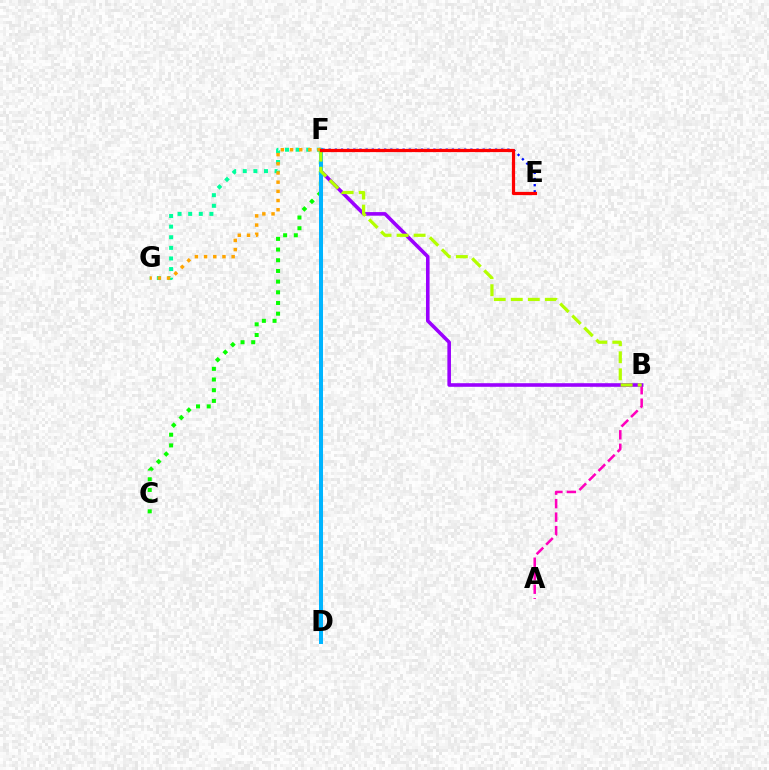{('A', 'B'): [{'color': '#ff00bd', 'line_style': 'dashed', 'thickness': 1.83}], ('B', 'F'): [{'color': '#9b00ff', 'line_style': 'solid', 'thickness': 2.59}, {'color': '#b3ff00', 'line_style': 'dashed', 'thickness': 2.31}], ('E', 'F'): [{'color': '#0010ff', 'line_style': 'dotted', 'thickness': 1.67}, {'color': '#ff0000', 'line_style': 'solid', 'thickness': 2.33}], ('C', 'F'): [{'color': '#08ff00', 'line_style': 'dotted', 'thickness': 2.9}], ('D', 'F'): [{'color': '#00b5ff', 'line_style': 'solid', 'thickness': 2.89}], ('F', 'G'): [{'color': '#00ff9d', 'line_style': 'dotted', 'thickness': 2.88}, {'color': '#ffa500', 'line_style': 'dotted', 'thickness': 2.5}]}